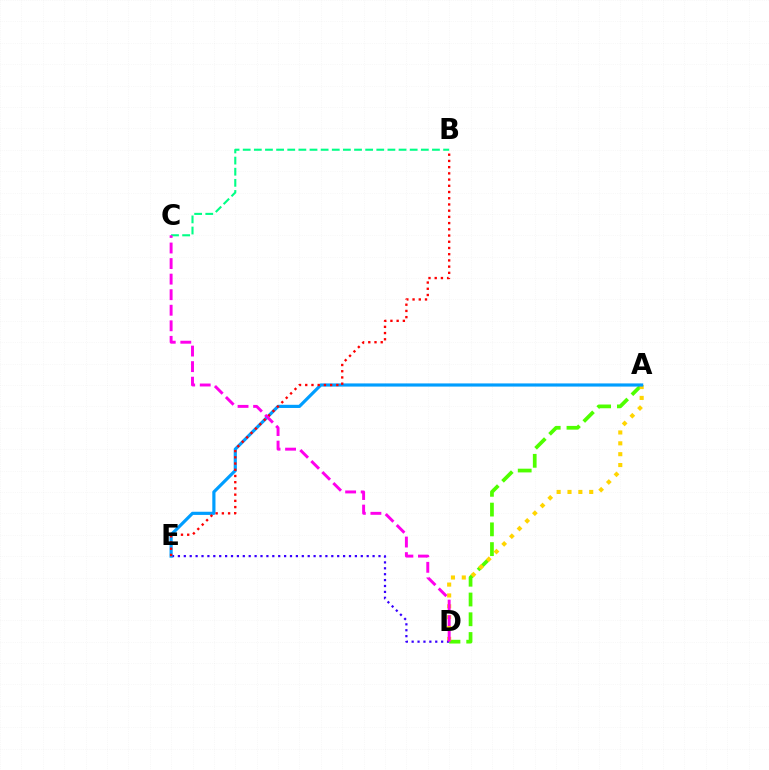{('A', 'D'): [{'color': '#4fff00', 'line_style': 'dashed', 'thickness': 2.68}, {'color': '#ffd500', 'line_style': 'dotted', 'thickness': 2.95}], ('D', 'E'): [{'color': '#3700ff', 'line_style': 'dotted', 'thickness': 1.6}], ('B', 'C'): [{'color': '#00ff86', 'line_style': 'dashed', 'thickness': 1.51}], ('A', 'E'): [{'color': '#009eff', 'line_style': 'solid', 'thickness': 2.28}], ('B', 'E'): [{'color': '#ff0000', 'line_style': 'dotted', 'thickness': 1.69}], ('C', 'D'): [{'color': '#ff00ed', 'line_style': 'dashed', 'thickness': 2.11}]}